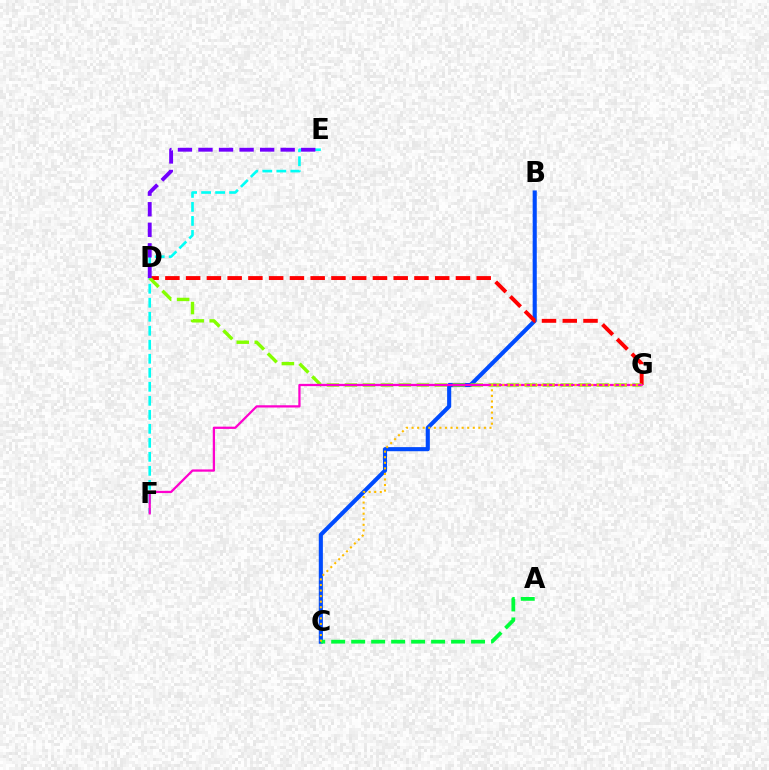{('E', 'F'): [{'color': '#00fff6', 'line_style': 'dashed', 'thickness': 1.9}], ('B', 'C'): [{'color': '#004bff', 'line_style': 'solid', 'thickness': 2.95}], ('D', 'G'): [{'color': '#ff0000', 'line_style': 'dashed', 'thickness': 2.82}, {'color': '#84ff00', 'line_style': 'dashed', 'thickness': 2.44}], ('F', 'G'): [{'color': '#ff00cf', 'line_style': 'solid', 'thickness': 1.63}], ('A', 'C'): [{'color': '#00ff39', 'line_style': 'dashed', 'thickness': 2.71}], ('D', 'E'): [{'color': '#7200ff', 'line_style': 'dashed', 'thickness': 2.79}], ('C', 'G'): [{'color': '#ffbd00', 'line_style': 'dotted', 'thickness': 1.51}]}